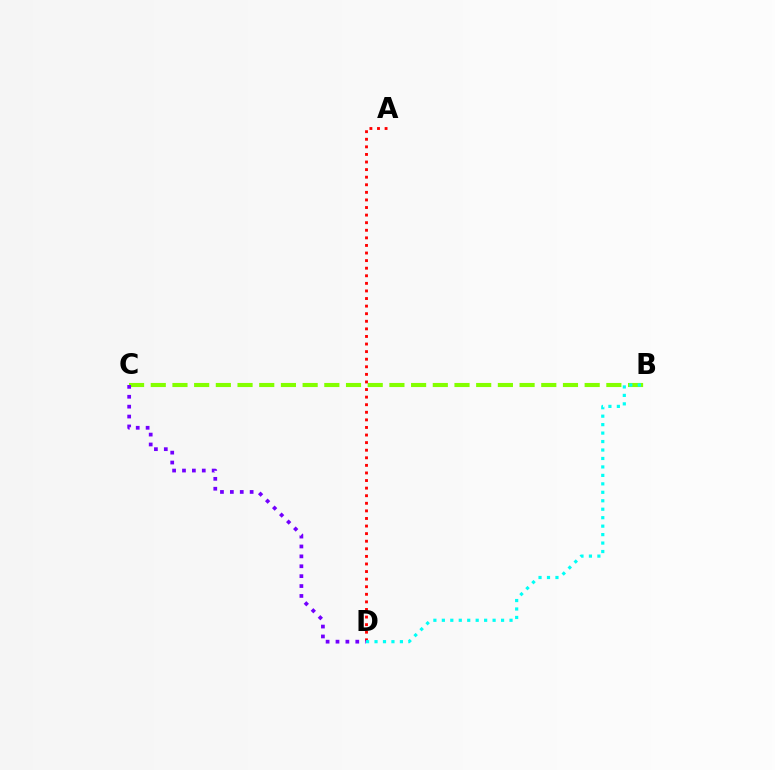{('B', 'C'): [{'color': '#84ff00', 'line_style': 'dashed', 'thickness': 2.95}], ('A', 'D'): [{'color': '#ff0000', 'line_style': 'dotted', 'thickness': 2.06}], ('B', 'D'): [{'color': '#00fff6', 'line_style': 'dotted', 'thickness': 2.3}], ('C', 'D'): [{'color': '#7200ff', 'line_style': 'dotted', 'thickness': 2.69}]}